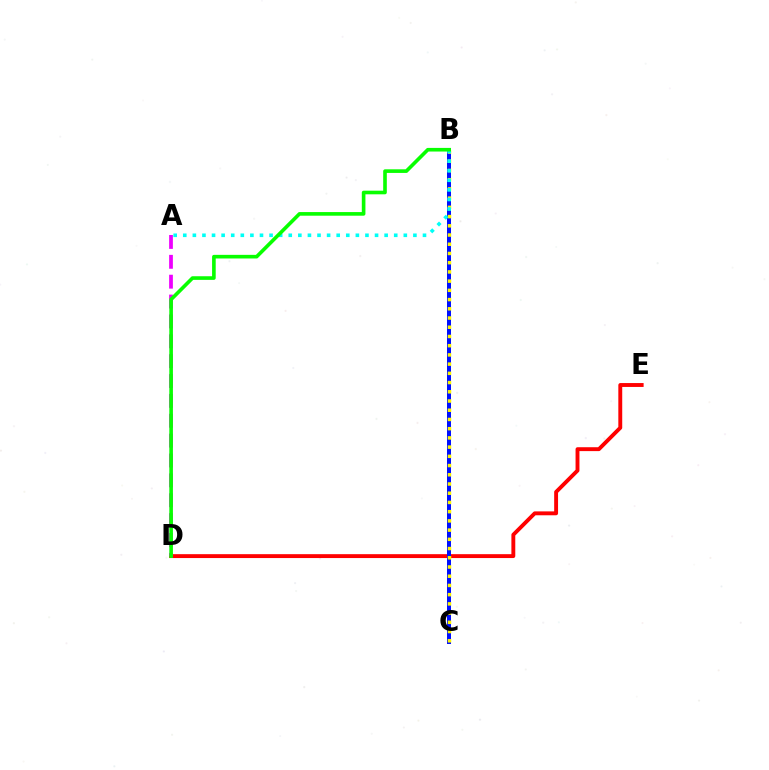{('D', 'E'): [{'color': '#ff0000', 'line_style': 'solid', 'thickness': 2.8}], ('B', 'C'): [{'color': '#0010ff', 'line_style': 'solid', 'thickness': 2.88}, {'color': '#fcf500', 'line_style': 'dotted', 'thickness': 2.51}], ('A', 'B'): [{'color': '#00fff6', 'line_style': 'dotted', 'thickness': 2.61}], ('A', 'D'): [{'color': '#ee00ff', 'line_style': 'dashed', 'thickness': 2.7}], ('B', 'D'): [{'color': '#08ff00', 'line_style': 'solid', 'thickness': 2.61}]}